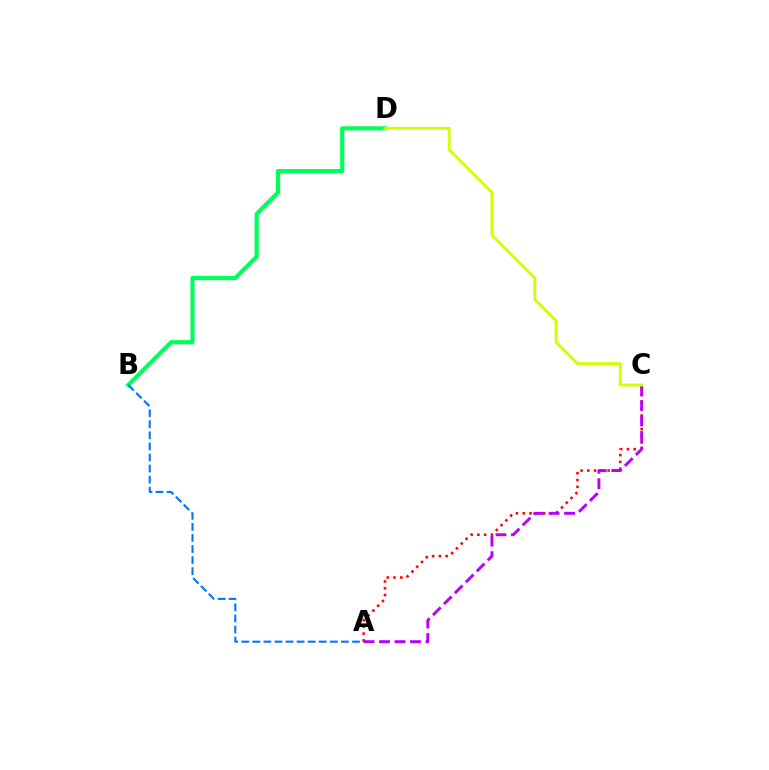{('B', 'D'): [{'color': '#00ff5c', 'line_style': 'solid', 'thickness': 3.0}], ('A', 'C'): [{'color': '#ff0000', 'line_style': 'dotted', 'thickness': 1.84}, {'color': '#b900ff', 'line_style': 'dashed', 'thickness': 2.1}], ('A', 'B'): [{'color': '#0074ff', 'line_style': 'dashed', 'thickness': 1.5}], ('C', 'D'): [{'color': '#d1ff00', 'line_style': 'solid', 'thickness': 2.09}]}